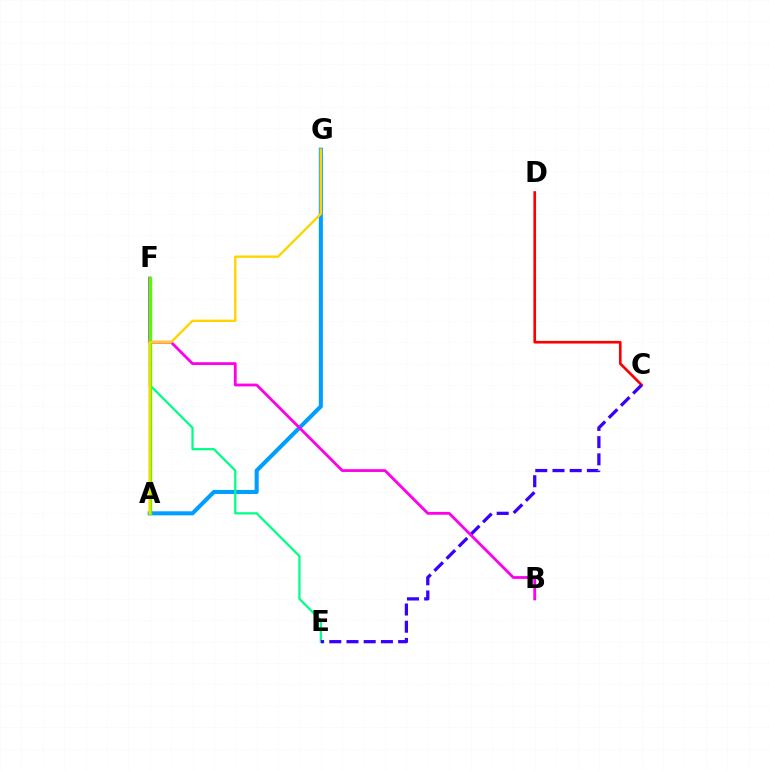{('A', 'G'): [{'color': '#009eff', 'line_style': 'solid', 'thickness': 2.93}, {'color': '#ffd500', 'line_style': 'solid', 'thickness': 1.73}], ('E', 'F'): [{'color': '#00ff86', 'line_style': 'solid', 'thickness': 1.62}], ('C', 'D'): [{'color': '#ff0000', 'line_style': 'solid', 'thickness': 1.91}], ('C', 'E'): [{'color': '#3700ff', 'line_style': 'dashed', 'thickness': 2.34}], ('B', 'F'): [{'color': '#ff00ed', 'line_style': 'solid', 'thickness': 2.03}], ('A', 'F'): [{'color': '#4fff00', 'line_style': 'solid', 'thickness': 2.42}]}